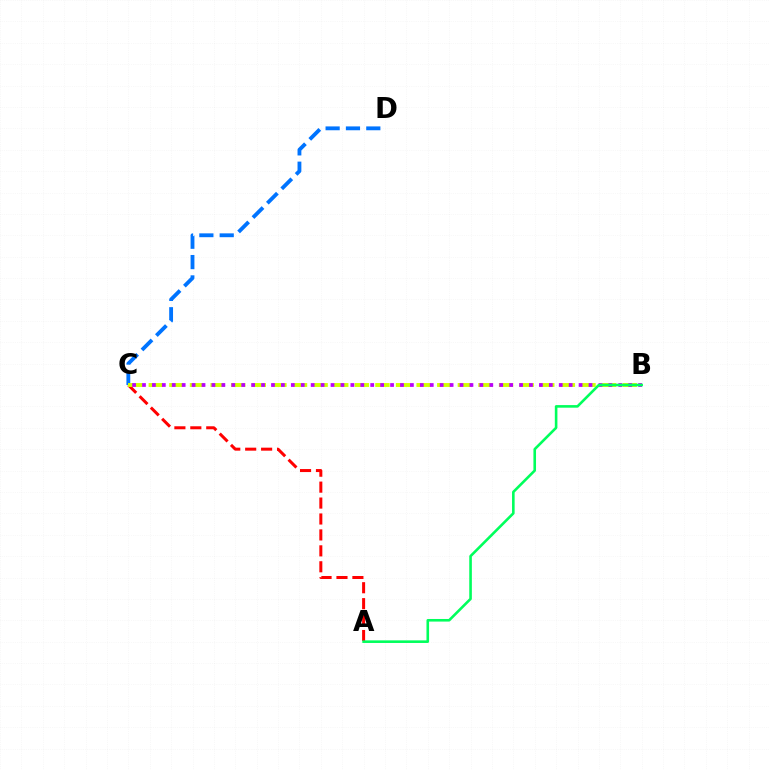{('A', 'C'): [{'color': '#ff0000', 'line_style': 'dashed', 'thickness': 2.16}], ('C', 'D'): [{'color': '#0074ff', 'line_style': 'dashed', 'thickness': 2.76}], ('B', 'C'): [{'color': '#d1ff00', 'line_style': 'dashed', 'thickness': 2.8}, {'color': '#b900ff', 'line_style': 'dotted', 'thickness': 2.7}], ('A', 'B'): [{'color': '#00ff5c', 'line_style': 'solid', 'thickness': 1.87}]}